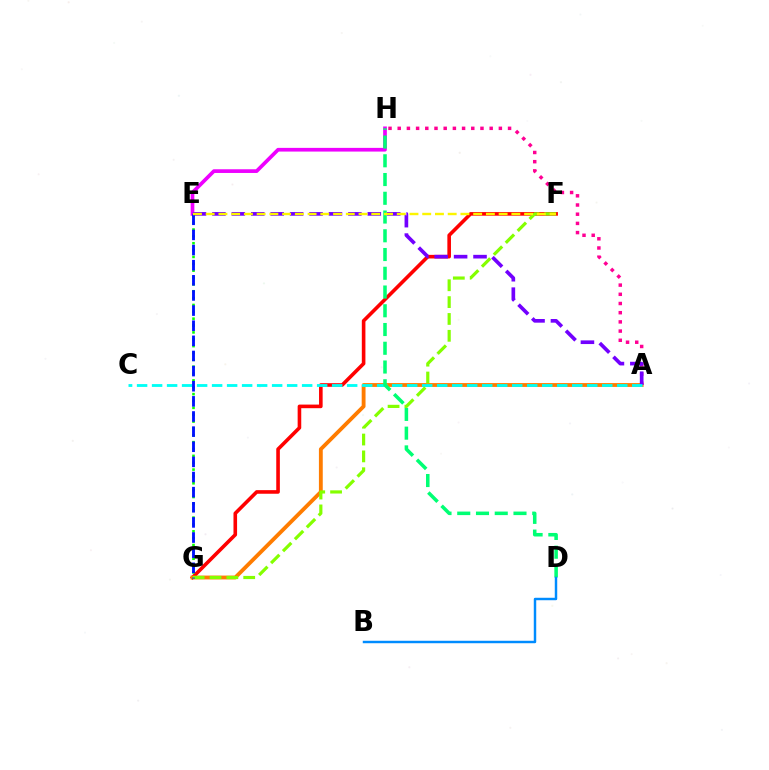{('E', 'H'): [{'color': '#ee00ff', 'line_style': 'solid', 'thickness': 2.66}], ('F', 'G'): [{'color': '#ff0000', 'line_style': 'solid', 'thickness': 2.59}, {'color': '#84ff00', 'line_style': 'dashed', 'thickness': 2.29}], ('A', 'G'): [{'color': '#ff7c00', 'line_style': 'solid', 'thickness': 2.77}], ('E', 'G'): [{'color': '#08ff00', 'line_style': 'dotted', 'thickness': 1.86}, {'color': '#0010ff', 'line_style': 'dashed', 'thickness': 2.06}], ('A', 'H'): [{'color': '#ff0094', 'line_style': 'dotted', 'thickness': 2.5}], ('A', 'E'): [{'color': '#7200ff', 'line_style': 'dashed', 'thickness': 2.64}], ('A', 'C'): [{'color': '#00fff6', 'line_style': 'dashed', 'thickness': 2.04}], ('D', 'H'): [{'color': '#00ff74', 'line_style': 'dashed', 'thickness': 2.55}], ('B', 'D'): [{'color': '#008cff', 'line_style': 'solid', 'thickness': 1.77}], ('E', 'F'): [{'color': '#fcf500', 'line_style': 'dashed', 'thickness': 1.73}]}